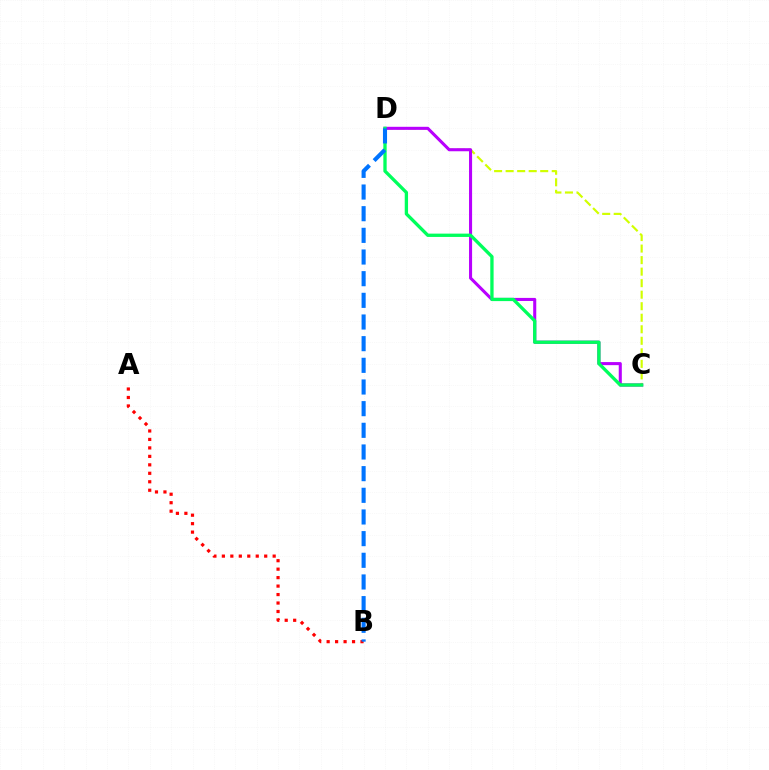{('C', 'D'): [{'color': '#d1ff00', 'line_style': 'dashed', 'thickness': 1.57}, {'color': '#b900ff', 'line_style': 'solid', 'thickness': 2.21}, {'color': '#00ff5c', 'line_style': 'solid', 'thickness': 2.39}], ('A', 'B'): [{'color': '#ff0000', 'line_style': 'dotted', 'thickness': 2.3}], ('B', 'D'): [{'color': '#0074ff', 'line_style': 'dashed', 'thickness': 2.94}]}